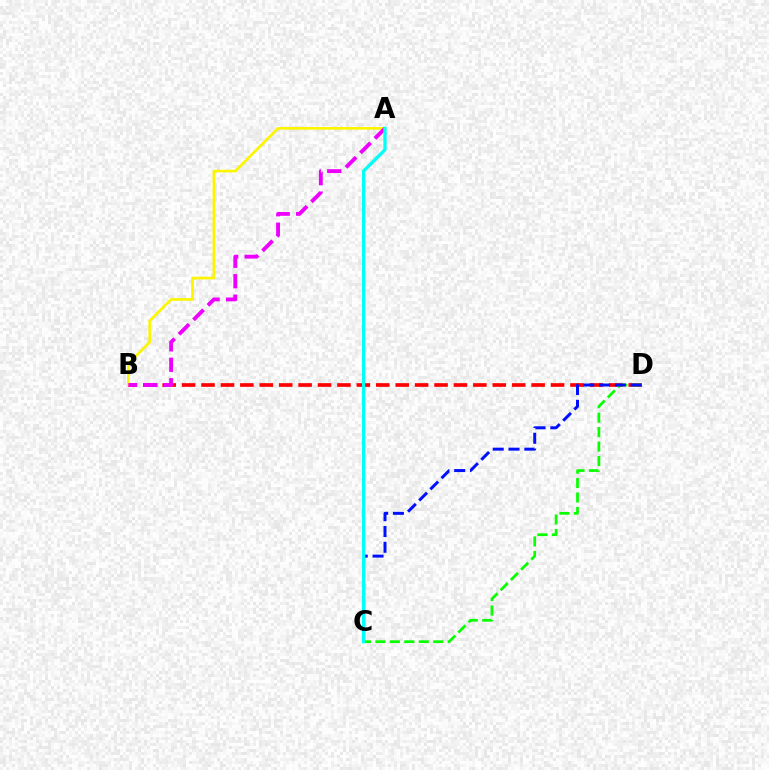{('B', 'D'): [{'color': '#ff0000', 'line_style': 'dashed', 'thickness': 2.64}], ('A', 'B'): [{'color': '#fcf500', 'line_style': 'solid', 'thickness': 1.93}, {'color': '#ee00ff', 'line_style': 'dashed', 'thickness': 2.78}], ('C', 'D'): [{'color': '#08ff00', 'line_style': 'dashed', 'thickness': 1.96}, {'color': '#0010ff', 'line_style': 'dashed', 'thickness': 2.15}], ('A', 'C'): [{'color': '#00fff6', 'line_style': 'solid', 'thickness': 2.36}]}